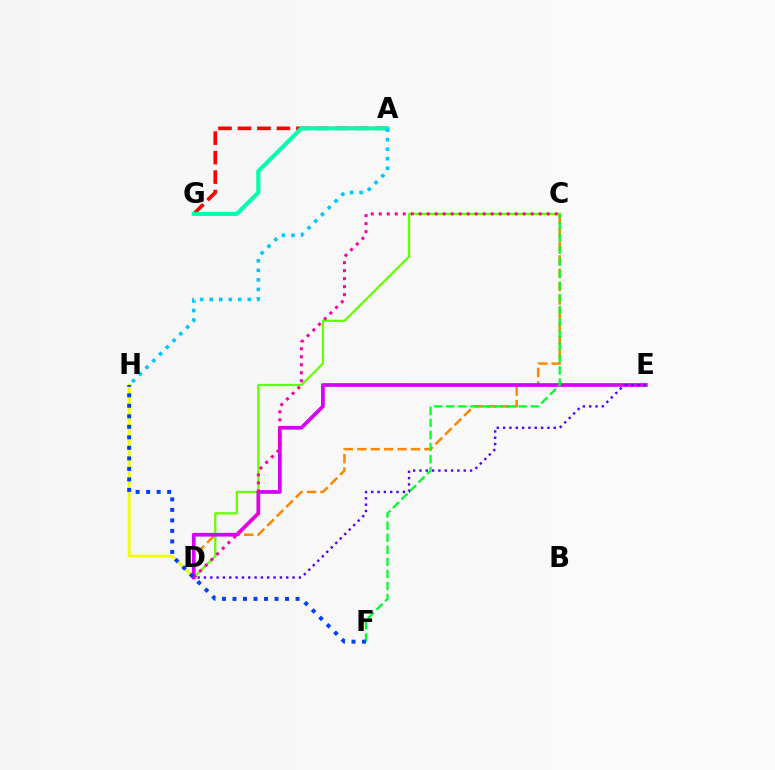{('D', 'H'): [{'color': '#eeff00', 'line_style': 'solid', 'thickness': 2.05}], ('C', 'D'): [{'color': '#ff8800', 'line_style': 'dashed', 'thickness': 1.82}, {'color': '#66ff00', 'line_style': 'solid', 'thickness': 1.62}, {'color': '#ff00a0', 'line_style': 'dotted', 'thickness': 2.17}], ('A', 'G'): [{'color': '#ff0000', 'line_style': 'dashed', 'thickness': 2.65}, {'color': '#00ffaf', 'line_style': 'solid', 'thickness': 2.96}], ('D', 'E'): [{'color': '#d600ff', 'line_style': 'solid', 'thickness': 2.68}, {'color': '#4f00ff', 'line_style': 'dotted', 'thickness': 1.72}], ('C', 'F'): [{'color': '#00ff27', 'line_style': 'dashed', 'thickness': 1.64}], ('F', 'H'): [{'color': '#003fff', 'line_style': 'dotted', 'thickness': 2.86}], ('A', 'H'): [{'color': '#00c7ff', 'line_style': 'dotted', 'thickness': 2.59}]}